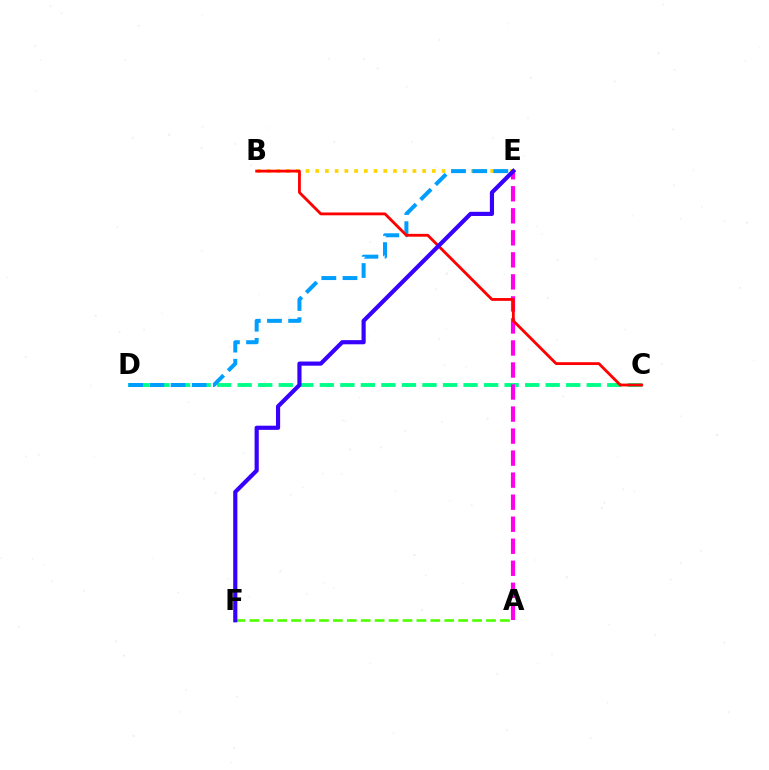{('C', 'D'): [{'color': '#00ff86', 'line_style': 'dashed', 'thickness': 2.79}], ('B', 'E'): [{'color': '#ffd500', 'line_style': 'dotted', 'thickness': 2.64}], ('A', 'F'): [{'color': '#4fff00', 'line_style': 'dashed', 'thickness': 1.89}], ('A', 'E'): [{'color': '#ff00ed', 'line_style': 'dashed', 'thickness': 2.99}], ('D', 'E'): [{'color': '#009eff', 'line_style': 'dashed', 'thickness': 2.87}], ('B', 'C'): [{'color': '#ff0000', 'line_style': 'solid', 'thickness': 2.03}], ('E', 'F'): [{'color': '#3700ff', 'line_style': 'solid', 'thickness': 2.99}]}